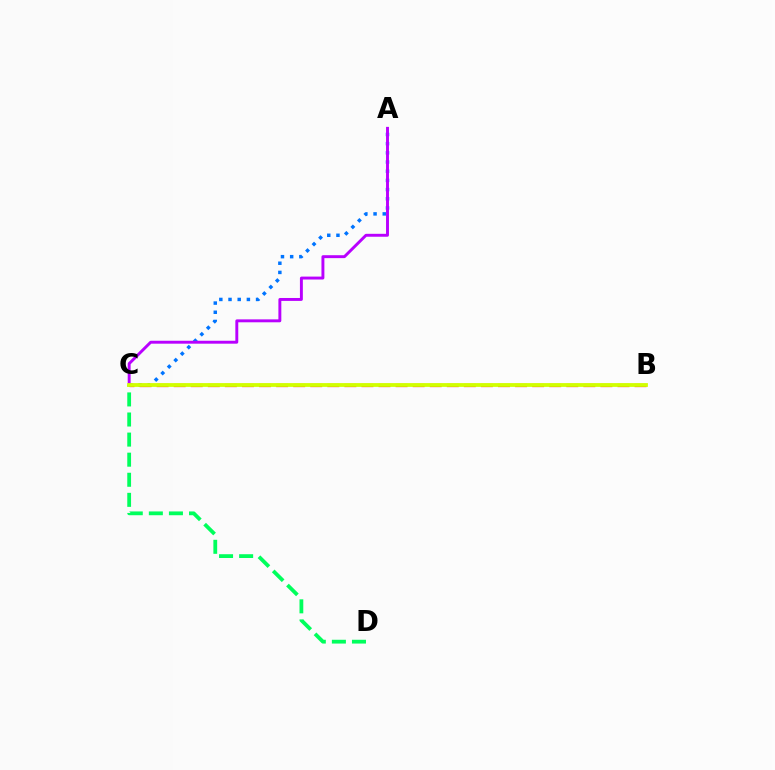{('A', 'C'): [{'color': '#0074ff', 'line_style': 'dotted', 'thickness': 2.5}, {'color': '#b900ff', 'line_style': 'solid', 'thickness': 2.1}], ('B', 'C'): [{'color': '#ff0000', 'line_style': 'dashed', 'thickness': 2.32}, {'color': '#d1ff00', 'line_style': 'solid', 'thickness': 2.73}], ('C', 'D'): [{'color': '#00ff5c', 'line_style': 'dashed', 'thickness': 2.73}]}